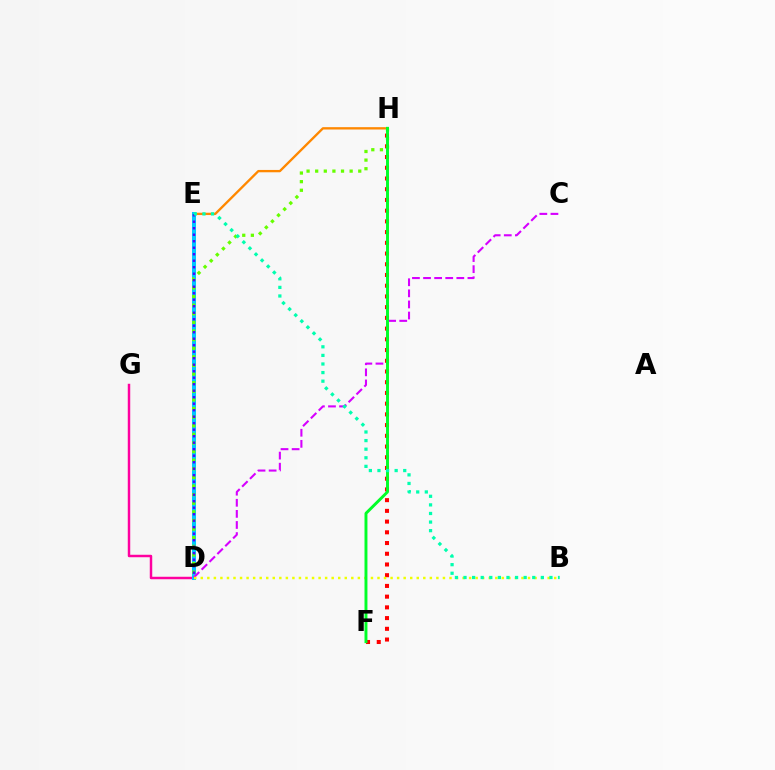{('D', 'E'): [{'color': '#003fff', 'line_style': 'dotted', 'thickness': 2.08}, {'color': '#00c7ff', 'line_style': 'solid', 'thickness': 2.89}, {'color': '#4f00ff', 'line_style': 'dotted', 'thickness': 1.77}], ('E', 'H'): [{'color': '#ff8800', 'line_style': 'solid', 'thickness': 1.68}], ('D', 'G'): [{'color': '#ff00a0', 'line_style': 'solid', 'thickness': 1.78}], ('F', 'H'): [{'color': '#ff0000', 'line_style': 'dotted', 'thickness': 2.91}, {'color': '#00ff27', 'line_style': 'solid', 'thickness': 2.11}], ('C', 'D'): [{'color': '#d600ff', 'line_style': 'dashed', 'thickness': 1.51}], ('B', 'D'): [{'color': '#eeff00', 'line_style': 'dotted', 'thickness': 1.78}], ('D', 'H'): [{'color': '#66ff00', 'line_style': 'dotted', 'thickness': 2.34}], ('B', 'E'): [{'color': '#00ffaf', 'line_style': 'dotted', 'thickness': 2.33}]}